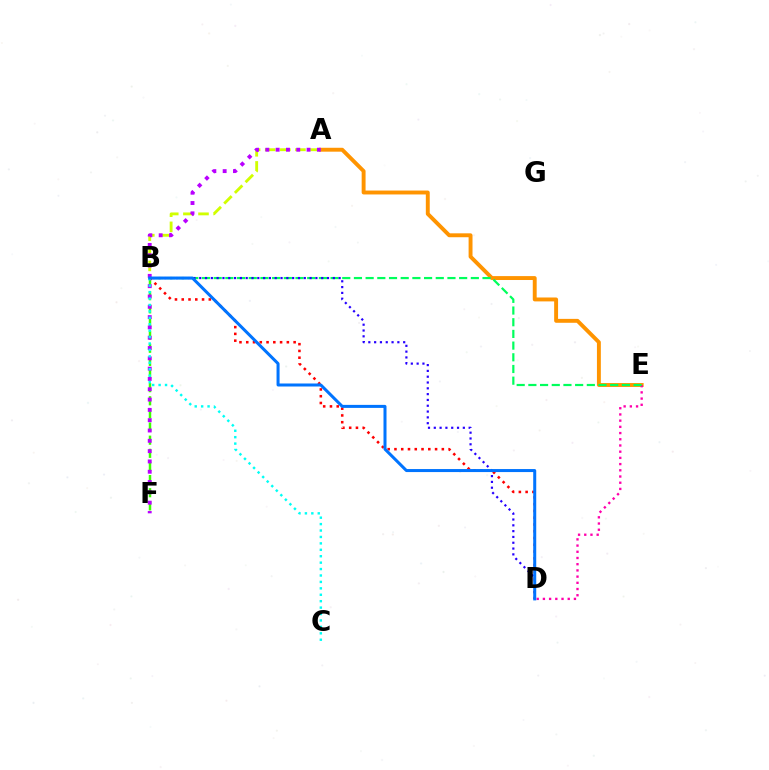{('A', 'E'): [{'color': '#ff9400', 'line_style': 'solid', 'thickness': 2.81}], ('D', 'E'): [{'color': '#ff00ac', 'line_style': 'dotted', 'thickness': 1.69}], ('B', 'E'): [{'color': '#00ff5c', 'line_style': 'dashed', 'thickness': 1.59}], ('A', 'B'): [{'color': '#d1ff00', 'line_style': 'dashed', 'thickness': 2.05}], ('B', 'F'): [{'color': '#3dff00', 'line_style': 'dashed', 'thickness': 1.78}], ('A', 'F'): [{'color': '#b900ff', 'line_style': 'dotted', 'thickness': 2.8}], ('B', 'D'): [{'color': '#2500ff', 'line_style': 'dotted', 'thickness': 1.58}, {'color': '#ff0000', 'line_style': 'dotted', 'thickness': 1.84}, {'color': '#0074ff', 'line_style': 'solid', 'thickness': 2.17}], ('B', 'C'): [{'color': '#00fff6', 'line_style': 'dotted', 'thickness': 1.75}]}